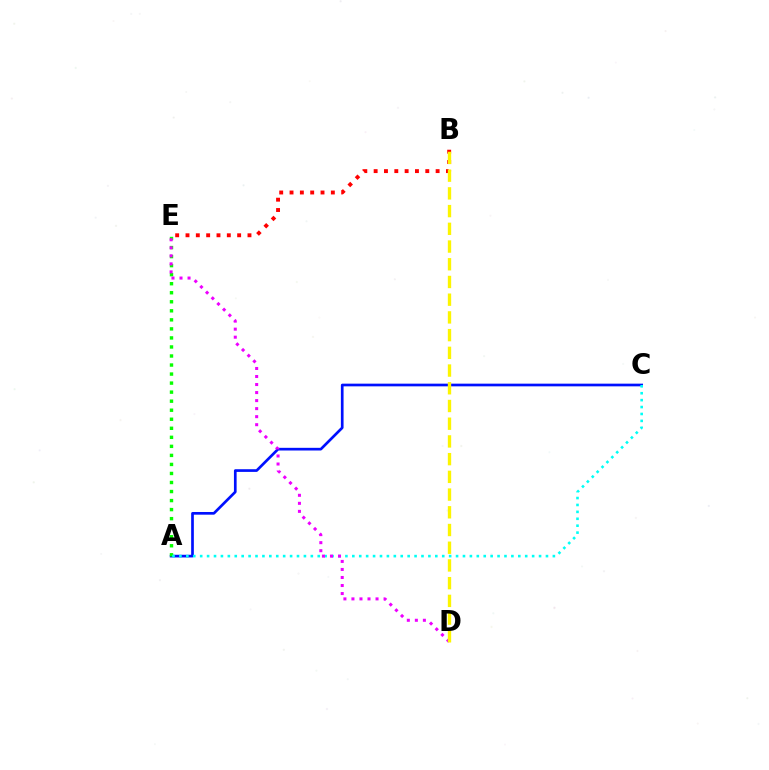{('A', 'C'): [{'color': '#0010ff', 'line_style': 'solid', 'thickness': 1.93}, {'color': '#00fff6', 'line_style': 'dotted', 'thickness': 1.88}], ('A', 'E'): [{'color': '#08ff00', 'line_style': 'dotted', 'thickness': 2.46}], ('B', 'E'): [{'color': '#ff0000', 'line_style': 'dotted', 'thickness': 2.81}], ('D', 'E'): [{'color': '#ee00ff', 'line_style': 'dotted', 'thickness': 2.18}], ('B', 'D'): [{'color': '#fcf500', 'line_style': 'dashed', 'thickness': 2.41}]}